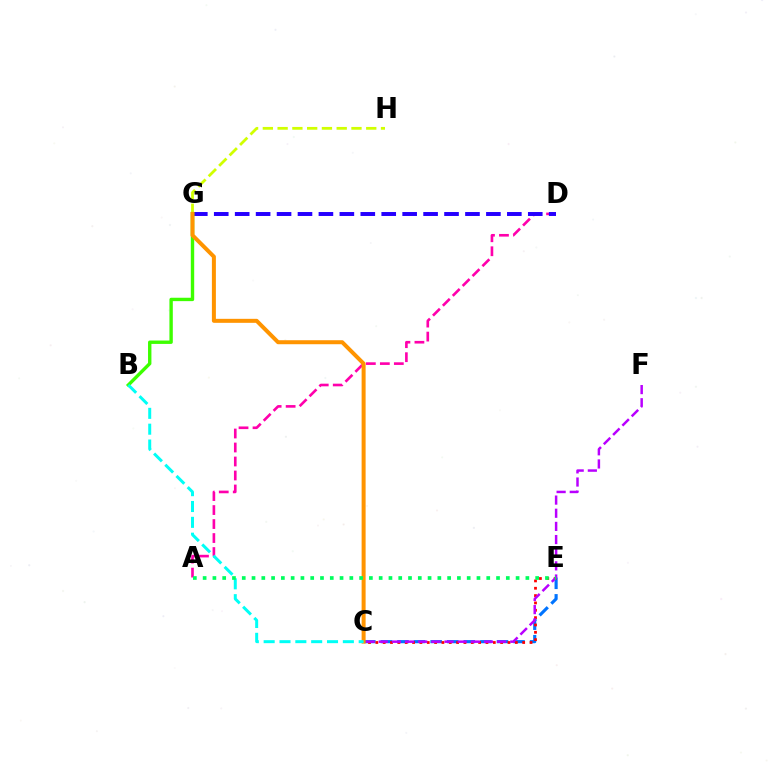{('A', 'D'): [{'color': '#ff00ac', 'line_style': 'dashed', 'thickness': 1.9}], ('C', 'E'): [{'color': '#0074ff', 'line_style': 'dashed', 'thickness': 2.25}, {'color': '#ff0000', 'line_style': 'dotted', 'thickness': 1.99}], ('D', 'G'): [{'color': '#2500ff', 'line_style': 'dashed', 'thickness': 2.84}], ('G', 'H'): [{'color': '#d1ff00', 'line_style': 'dashed', 'thickness': 2.01}], ('B', 'G'): [{'color': '#3dff00', 'line_style': 'solid', 'thickness': 2.44}], ('C', 'F'): [{'color': '#b900ff', 'line_style': 'dashed', 'thickness': 1.79}], ('C', 'G'): [{'color': '#ff9400', 'line_style': 'solid', 'thickness': 2.88}], ('B', 'C'): [{'color': '#00fff6', 'line_style': 'dashed', 'thickness': 2.15}], ('A', 'E'): [{'color': '#00ff5c', 'line_style': 'dotted', 'thickness': 2.66}]}